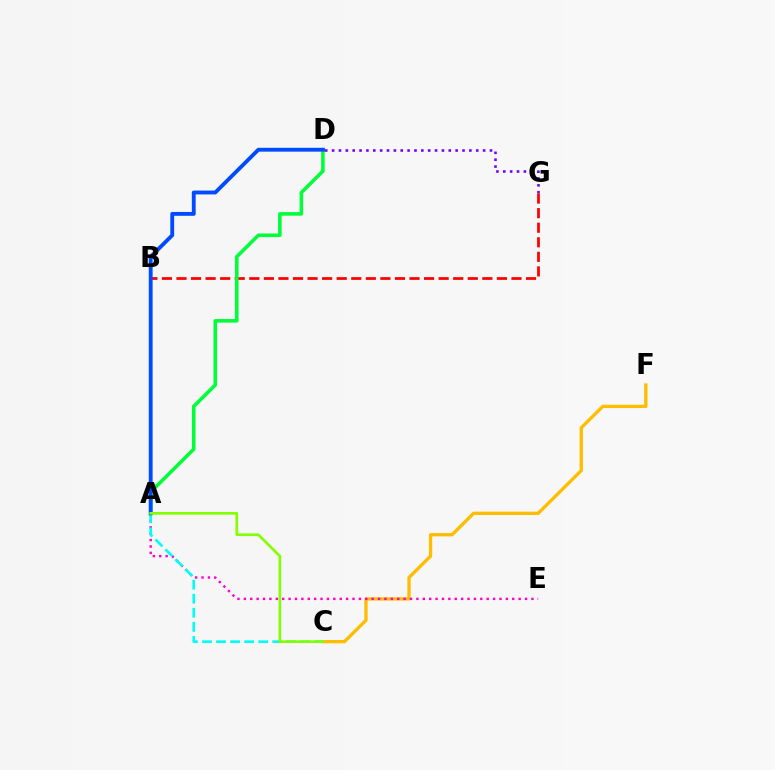{('D', 'G'): [{'color': '#7200ff', 'line_style': 'dotted', 'thickness': 1.86}], ('B', 'G'): [{'color': '#ff0000', 'line_style': 'dashed', 'thickness': 1.98}], ('A', 'D'): [{'color': '#00ff39', 'line_style': 'solid', 'thickness': 2.57}, {'color': '#004bff', 'line_style': 'solid', 'thickness': 2.77}], ('C', 'F'): [{'color': '#ffbd00', 'line_style': 'solid', 'thickness': 2.39}], ('A', 'E'): [{'color': '#ff00cf', 'line_style': 'dotted', 'thickness': 1.74}], ('A', 'C'): [{'color': '#00fff6', 'line_style': 'dashed', 'thickness': 1.91}, {'color': '#84ff00', 'line_style': 'solid', 'thickness': 1.92}]}